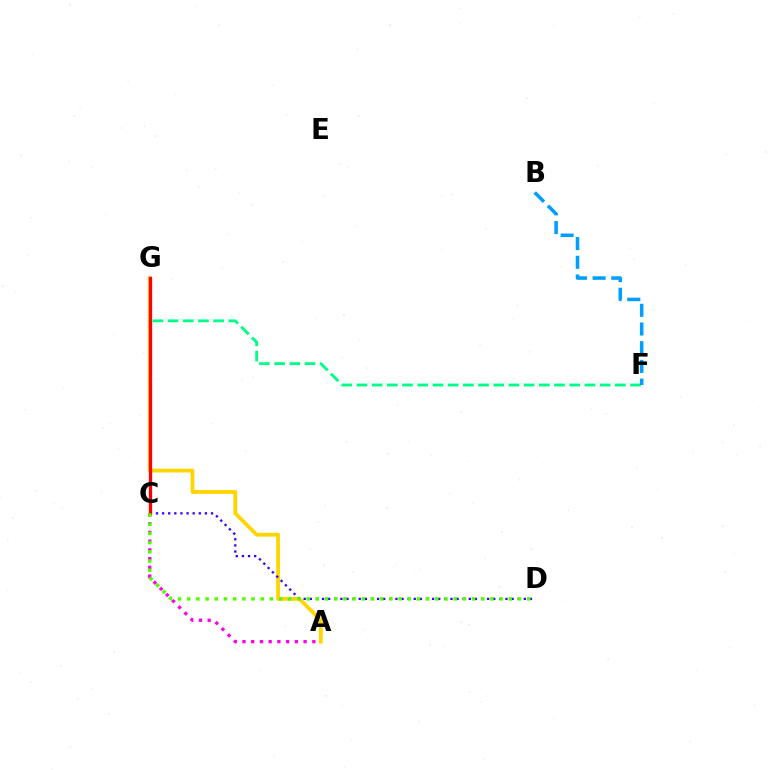{('A', 'C'): [{'color': '#ff00ed', 'line_style': 'dotted', 'thickness': 2.37}], ('F', 'G'): [{'color': '#00ff86', 'line_style': 'dashed', 'thickness': 2.06}], ('A', 'G'): [{'color': '#ffd500', 'line_style': 'solid', 'thickness': 2.73}], ('C', 'D'): [{'color': '#3700ff', 'line_style': 'dotted', 'thickness': 1.66}, {'color': '#4fff00', 'line_style': 'dotted', 'thickness': 2.5}], ('B', 'F'): [{'color': '#009eff', 'line_style': 'dashed', 'thickness': 2.54}], ('C', 'G'): [{'color': '#ff0000', 'line_style': 'solid', 'thickness': 2.37}]}